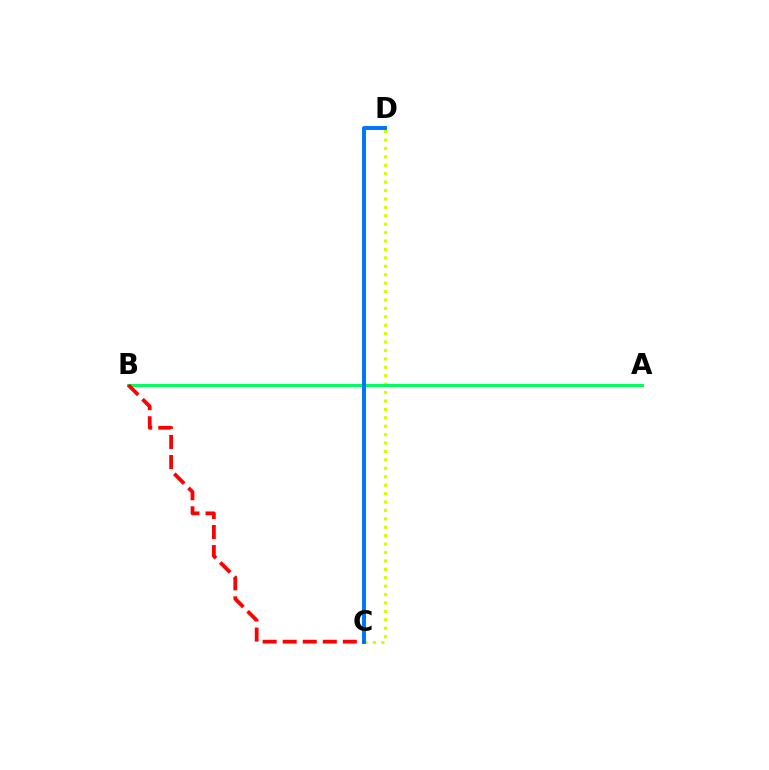{('C', 'D'): [{'color': '#b900ff', 'line_style': 'dotted', 'thickness': 1.59}, {'color': '#d1ff00', 'line_style': 'dotted', 'thickness': 2.29}, {'color': '#0074ff', 'line_style': 'solid', 'thickness': 2.84}], ('A', 'B'): [{'color': '#00ff5c', 'line_style': 'solid', 'thickness': 2.14}], ('B', 'C'): [{'color': '#ff0000', 'line_style': 'dashed', 'thickness': 2.72}]}